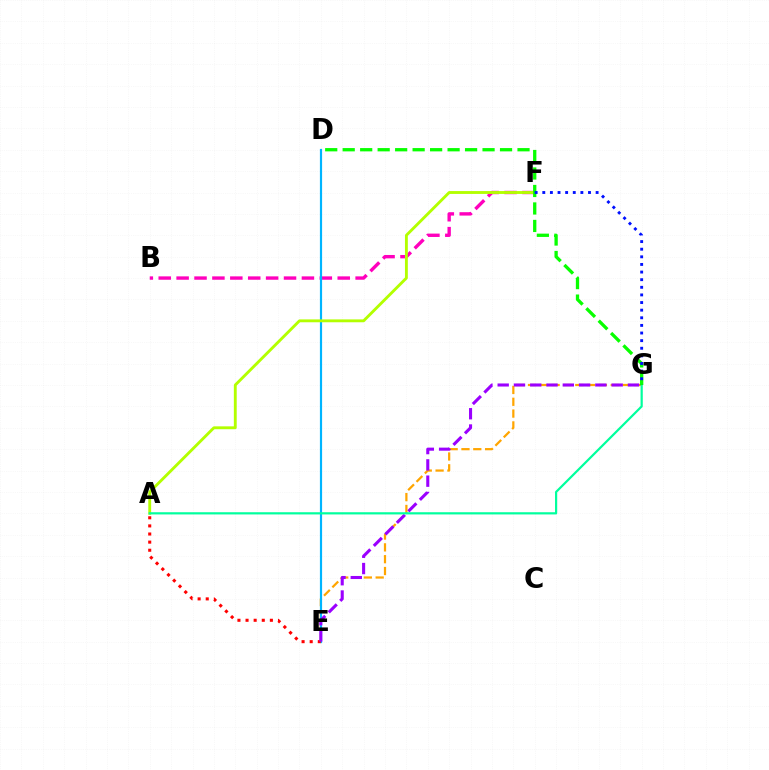{('B', 'F'): [{'color': '#ff00bd', 'line_style': 'dashed', 'thickness': 2.43}], ('E', 'G'): [{'color': '#ffa500', 'line_style': 'dashed', 'thickness': 1.61}, {'color': '#9b00ff', 'line_style': 'dashed', 'thickness': 2.21}], ('D', 'E'): [{'color': '#00b5ff', 'line_style': 'solid', 'thickness': 1.57}], ('A', 'F'): [{'color': '#b3ff00', 'line_style': 'solid', 'thickness': 2.06}], ('A', 'E'): [{'color': '#ff0000', 'line_style': 'dotted', 'thickness': 2.2}], ('A', 'G'): [{'color': '#00ff9d', 'line_style': 'solid', 'thickness': 1.59}], ('D', 'G'): [{'color': '#08ff00', 'line_style': 'dashed', 'thickness': 2.37}], ('F', 'G'): [{'color': '#0010ff', 'line_style': 'dotted', 'thickness': 2.07}]}